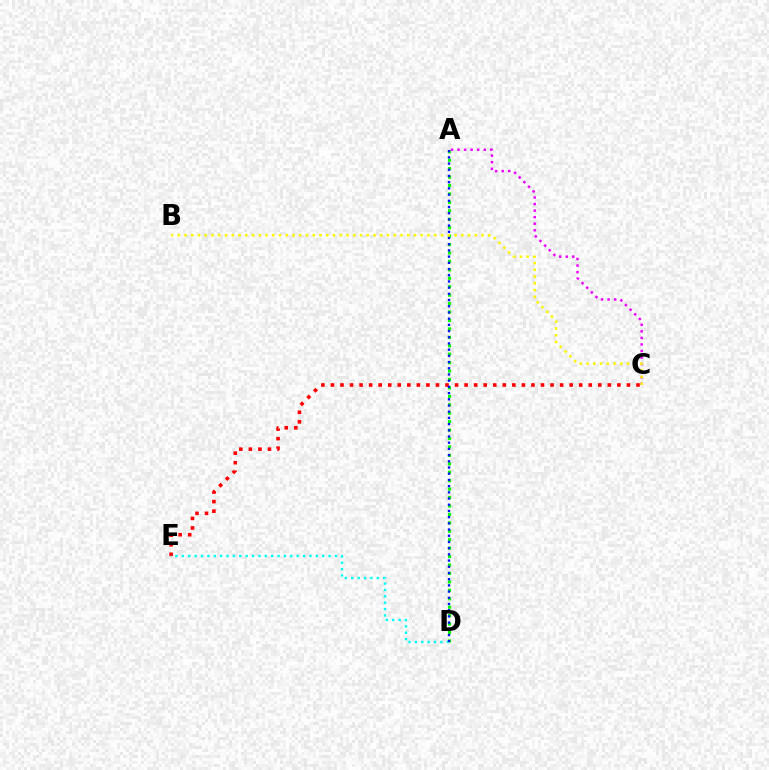{('A', 'D'): [{'color': '#08ff00', 'line_style': 'dotted', 'thickness': 2.29}, {'color': '#0010ff', 'line_style': 'dotted', 'thickness': 1.69}], ('A', 'C'): [{'color': '#ee00ff', 'line_style': 'dotted', 'thickness': 1.78}], ('C', 'E'): [{'color': '#ff0000', 'line_style': 'dotted', 'thickness': 2.59}], ('D', 'E'): [{'color': '#00fff6', 'line_style': 'dotted', 'thickness': 1.73}], ('B', 'C'): [{'color': '#fcf500', 'line_style': 'dotted', 'thickness': 1.83}]}